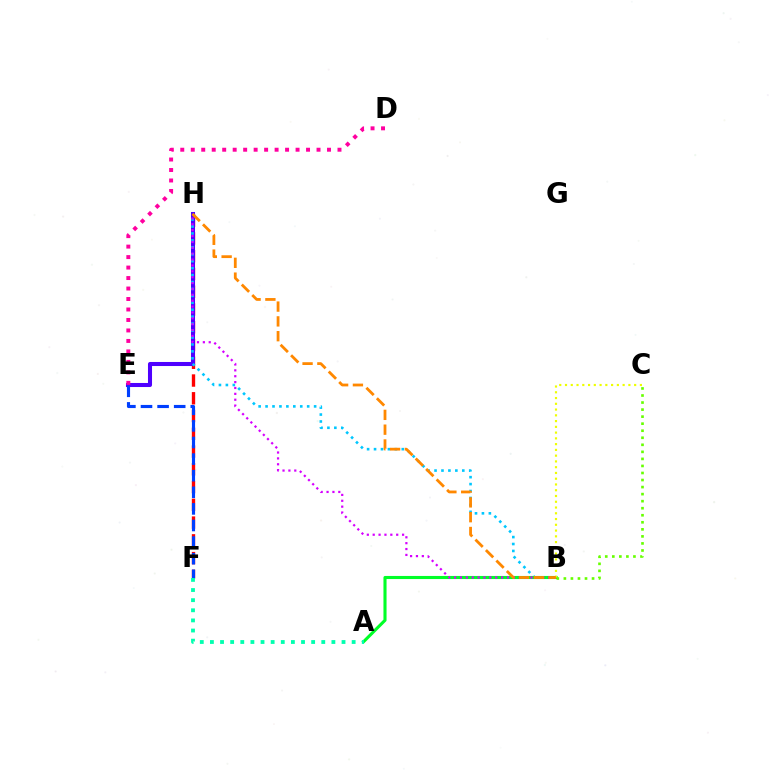{('F', 'H'): [{'color': '#ff0000', 'line_style': 'dashed', 'thickness': 2.41}], ('E', 'H'): [{'color': '#4f00ff', 'line_style': 'solid', 'thickness': 2.92}], ('B', 'H'): [{'color': '#00c7ff', 'line_style': 'dotted', 'thickness': 1.88}, {'color': '#d600ff', 'line_style': 'dotted', 'thickness': 1.6}, {'color': '#ff8800', 'line_style': 'dashed', 'thickness': 2.01}], ('E', 'F'): [{'color': '#003fff', 'line_style': 'dashed', 'thickness': 2.26}], ('A', 'B'): [{'color': '#00ff27', 'line_style': 'solid', 'thickness': 2.23}], ('B', 'C'): [{'color': '#eeff00', 'line_style': 'dotted', 'thickness': 1.57}, {'color': '#66ff00', 'line_style': 'dotted', 'thickness': 1.91}], ('D', 'E'): [{'color': '#ff00a0', 'line_style': 'dotted', 'thickness': 2.85}], ('A', 'F'): [{'color': '#00ffaf', 'line_style': 'dotted', 'thickness': 2.75}]}